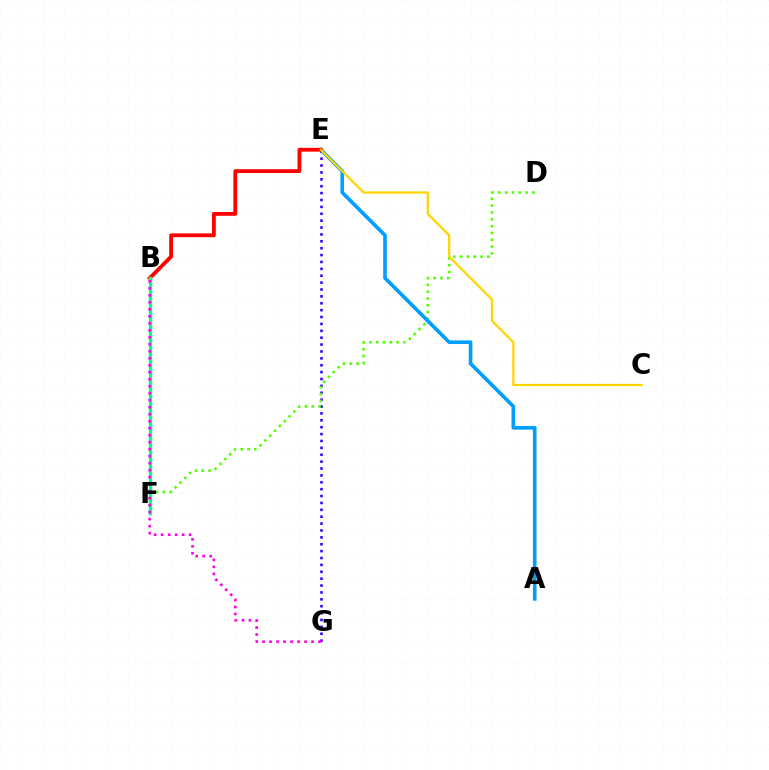{('E', 'G'): [{'color': '#3700ff', 'line_style': 'dotted', 'thickness': 1.87}], ('D', 'F'): [{'color': '#4fff00', 'line_style': 'dotted', 'thickness': 1.85}], ('A', 'E'): [{'color': '#009eff', 'line_style': 'solid', 'thickness': 2.62}], ('B', 'E'): [{'color': '#ff0000', 'line_style': 'solid', 'thickness': 2.74}], ('B', 'F'): [{'color': '#00ff86', 'line_style': 'solid', 'thickness': 2.4}], ('C', 'E'): [{'color': '#ffd500', 'line_style': 'solid', 'thickness': 1.62}], ('B', 'G'): [{'color': '#ff00ed', 'line_style': 'dotted', 'thickness': 1.9}]}